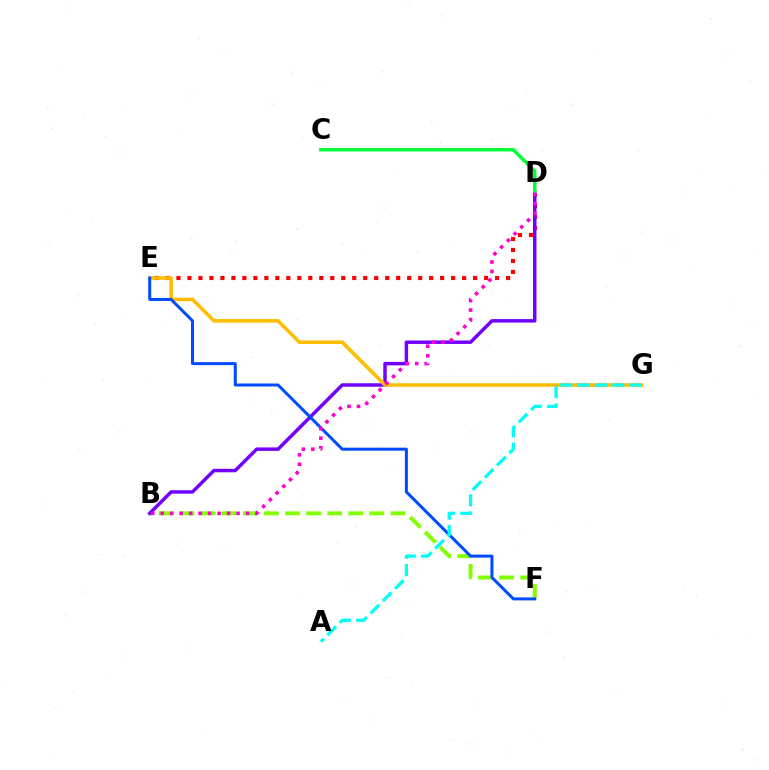{('B', 'F'): [{'color': '#84ff00', 'line_style': 'dashed', 'thickness': 2.87}], ('D', 'E'): [{'color': '#ff0000', 'line_style': 'dotted', 'thickness': 2.99}], ('B', 'D'): [{'color': '#7200ff', 'line_style': 'solid', 'thickness': 2.5}, {'color': '#ff00cf', 'line_style': 'dotted', 'thickness': 2.58}], ('E', 'G'): [{'color': '#ffbd00', 'line_style': 'solid', 'thickness': 2.56}], ('E', 'F'): [{'color': '#004bff', 'line_style': 'solid', 'thickness': 2.16}], ('C', 'D'): [{'color': '#00ff39', 'line_style': 'solid', 'thickness': 2.51}], ('A', 'G'): [{'color': '#00fff6', 'line_style': 'dashed', 'thickness': 2.36}]}